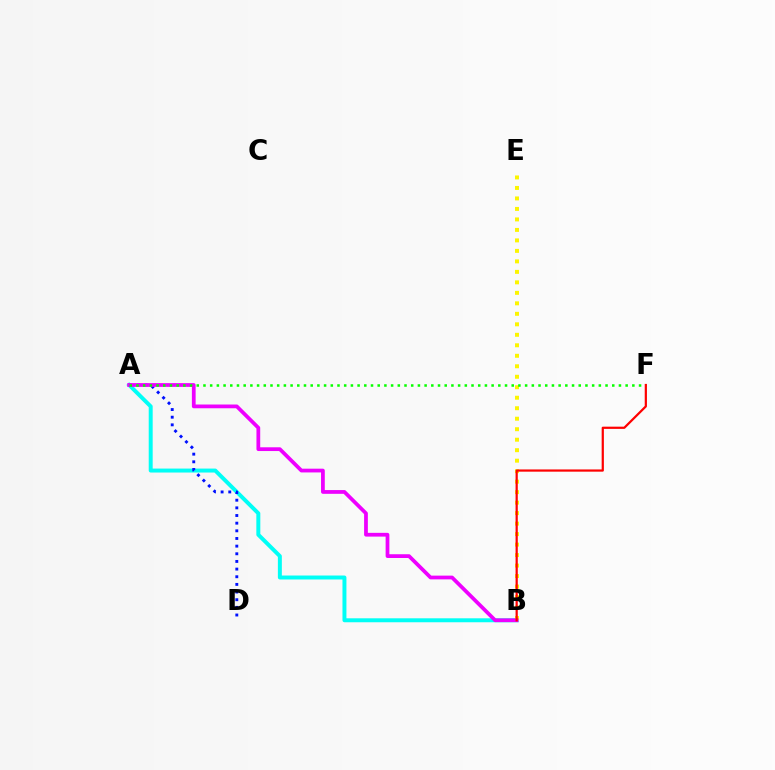{('A', 'B'): [{'color': '#00fff6', 'line_style': 'solid', 'thickness': 2.85}, {'color': '#ee00ff', 'line_style': 'solid', 'thickness': 2.7}], ('A', 'D'): [{'color': '#0010ff', 'line_style': 'dotted', 'thickness': 2.08}], ('B', 'E'): [{'color': '#fcf500', 'line_style': 'dotted', 'thickness': 2.85}], ('A', 'F'): [{'color': '#08ff00', 'line_style': 'dotted', 'thickness': 1.82}], ('B', 'F'): [{'color': '#ff0000', 'line_style': 'solid', 'thickness': 1.6}]}